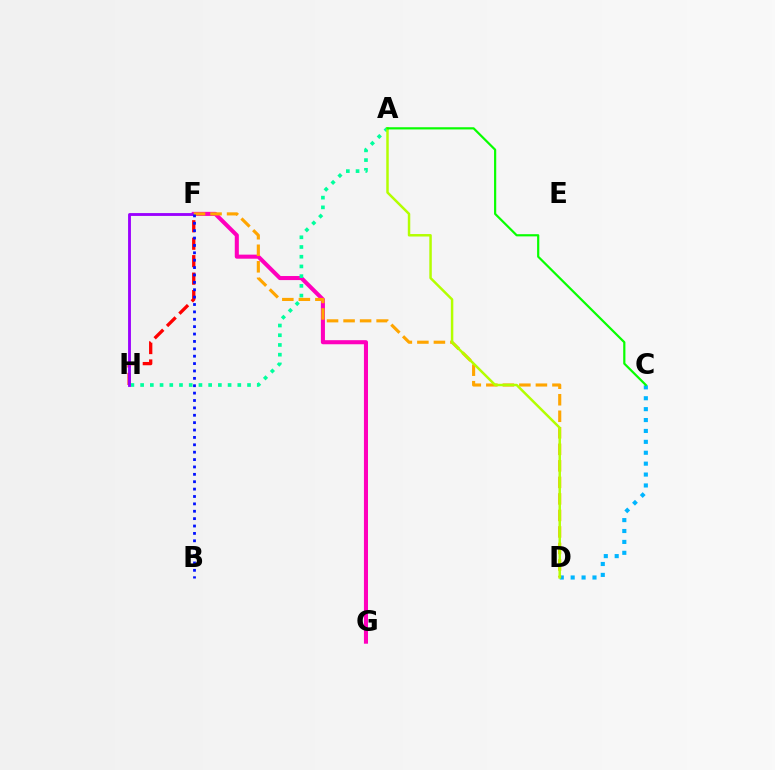{('F', 'G'): [{'color': '#ff00bd', 'line_style': 'solid', 'thickness': 2.93}], ('F', 'H'): [{'color': '#ff0000', 'line_style': 'dashed', 'thickness': 2.37}, {'color': '#9b00ff', 'line_style': 'solid', 'thickness': 2.05}], ('A', 'H'): [{'color': '#00ff9d', 'line_style': 'dotted', 'thickness': 2.64}], ('C', 'D'): [{'color': '#00b5ff', 'line_style': 'dotted', 'thickness': 2.96}], ('D', 'F'): [{'color': '#ffa500', 'line_style': 'dashed', 'thickness': 2.25}], ('A', 'D'): [{'color': '#b3ff00', 'line_style': 'solid', 'thickness': 1.78}], ('A', 'C'): [{'color': '#08ff00', 'line_style': 'solid', 'thickness': 1.58}], ('B', 'F'): [{'color': '#0010ff', 'line_style': 'dotted', 'thickness': 2.01}]}